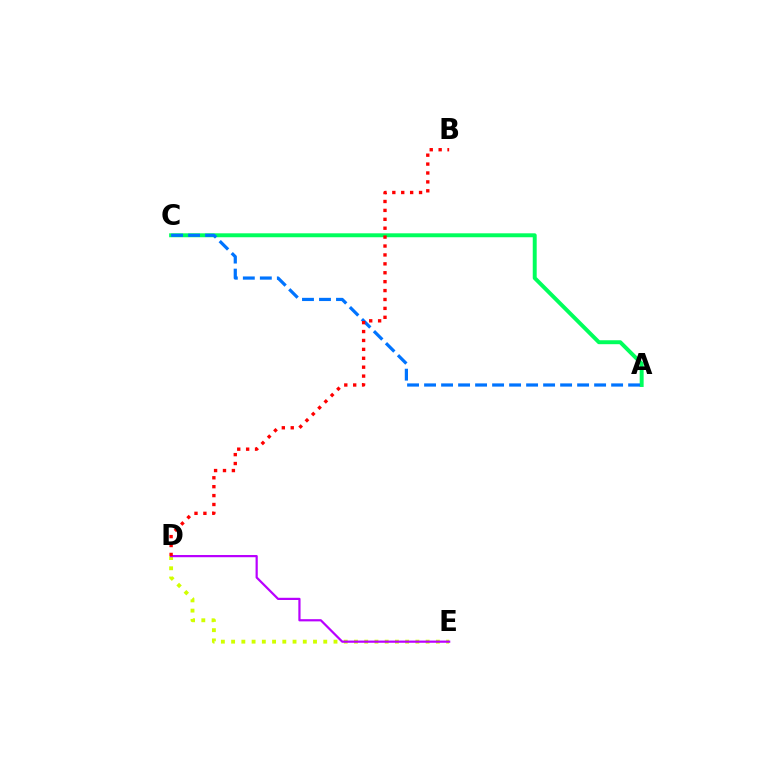{('A', 'C'): [{'color': '#00ff5c', 'line_style': 'solid', 'thickness': 2.84}, {'color': '#0074ff', 'line_style': 'dashed', 'thickness': 2.31}], ('D', 'E'): [{'color': '#d1ff00', 'line_style': 'dotted', 'thickness': 2.78}, {'color': '#b900ff', 'line_style': 'solid', 'thickness': 1.59}], ('B', 'D'): [{'color': '#ff0000', 'line_style': 'dotted', 'thickness': 2.42}]}